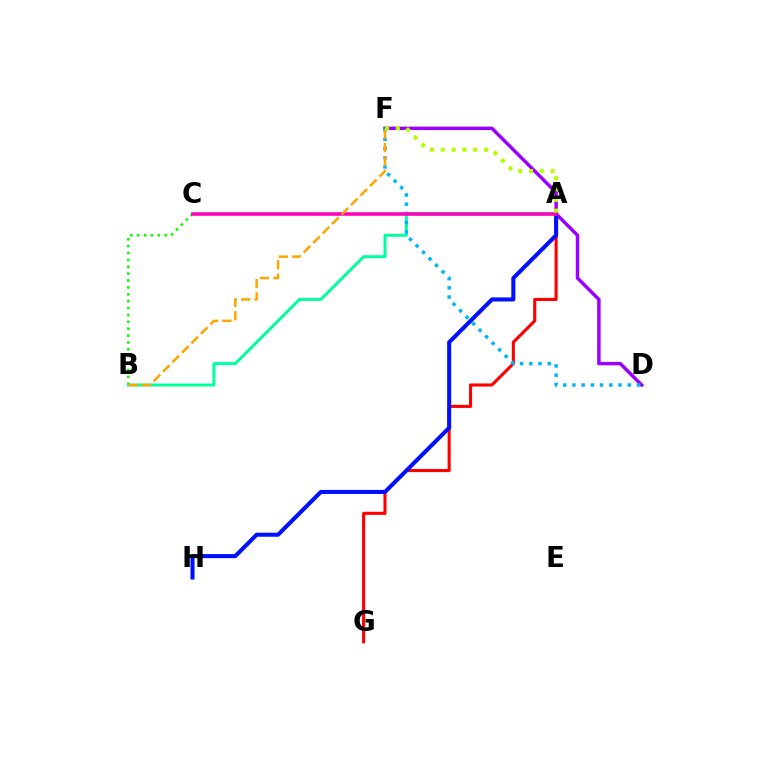{('D', 'F'): [{'color': '#9b00ff', 'line_style': 'solid', 'thickness': 2.48}, {'color': '#00b5ff', 'line_style': 'dotted', 'thickness': 2.5}], ('B', 'C'): [{'color': '#08ff00', 'line_style': 'dotted', 'thickness': 1.87}], ('A', 'B'): [{'color': '#00ff9d', 'line_style': 'solid', 'thickness': 2.13}], ('A', 'G'): [{'color': '#ff0000', 'line_style': 'solid', 'thickness': 2.23}], ('A', 'H'): [{'color': '#0010ff', 'line_style': 'solid', 'thickness': 2.92}], ('A', 'C'): [{'color': '#ff00bd', 'line_style': 'solid', 'thickness': 2.56}], ('B', 'F'): [{'color': '#ffa500', 'line_style': 'dashed', 'thickness': 1.82}], ('A', 'F'): [{'color': '#b3ff00', 'line_style': 'dotted', 'thickness': 2.93}]}